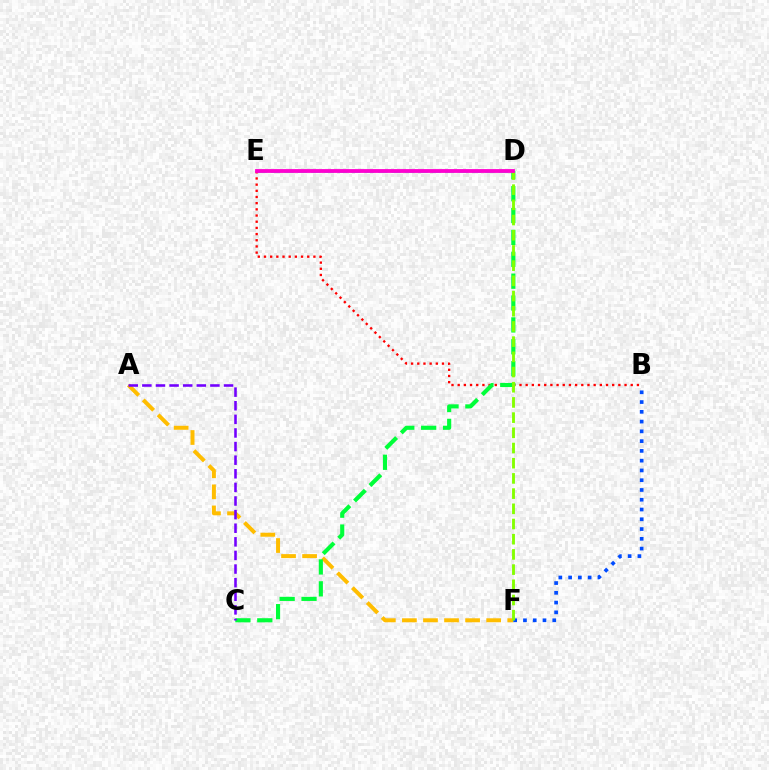{('D', 'E'): [{'color': '#00fff6', 'line_style': 'dashed', 'thickness': 1.82}, {'color': '#ff00cf', 'line_style': 'solid', 'thickness': 2.74}], ('A', 'F'): [{'color': '#ffbd00', 'line_style': 'dashed', 'thickness': 2.86}], ('B', 'E'): [{'color': '#ff0000', 'line_style': 'dotted', 'thickness': 1.68}], ('C', 'D'): [{'color': '#00ff39', 'line_style': 'dashed', 'thickness': 2.97}], ('B', 'F'): [{'color': '#004bff', 'line_style': 'dotted', 'thickness': 2.65}], ('A', 'C'): [{'color': '#7200ff', 'line_style': 'dashed', 'thickness': 1.85}], ('D', 'F'): [{'color': '#84ff00', 'line_style': 'dashed', 'thickness': 2.06}]}